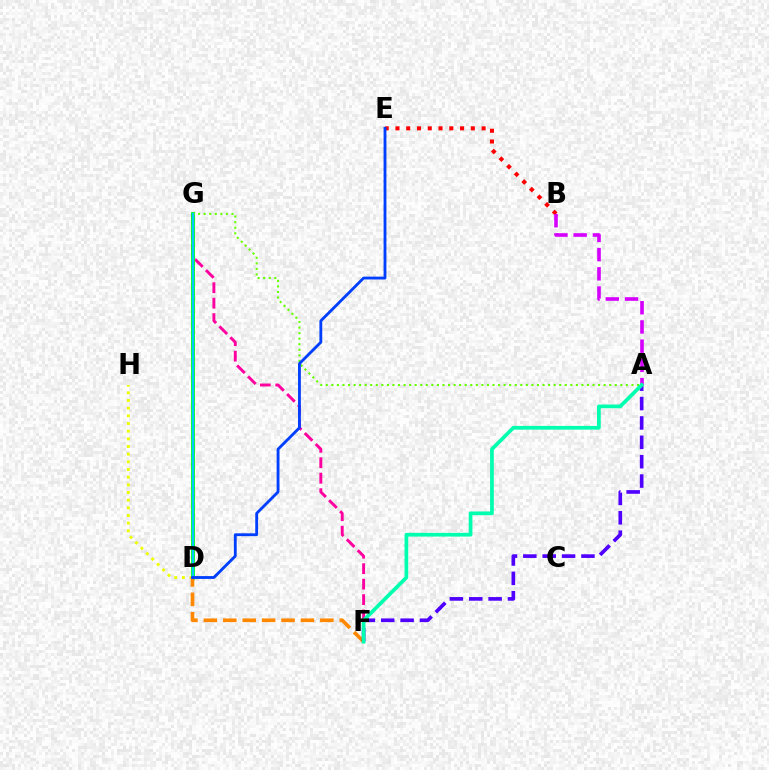{('F', 'G'): [{'color': '#ff00a0', 'line_style': 'dashed', 'thickness': 2.1}], ('D', 'G'): [{'color': '#00ff27', 'line_style': 'solid', 'thickness': 2.79}, {'color': '#00c7ff', 'line_style': 'solid', 'thickness': 1.53}], ('A', 'G'): [{'color': '#66ff00', 'line_style': 'dotted', 'thickness': 1.51}], ('D', 'H'): [{'color': '#eeff00', 'line_style': 'dotted', 'thickness': 2.08}], ('B', 'E'): [{'color': '#ff0000', 'line_style': 'dotted', 'thickness': 2.93}], ('D', 'F'): [{'color': '#ff8800', 'line_style': 'dashed', 'thickness': 2.64}], ('A', 'F'): [{'color': '#4f00ff', 'line_style': 'dashed', 'thickness': 2.63}, {'color': '#00ffaf', 'line_style': 'solid', 'thickness': 2.67}], ('A', 'B'): [{'color': '#d600ff', 'line_style': 'dashed', 'thickness': 2.61}], ('D', 'E'): [{'color': '#003fff', 'line_style': 'solid', 'thickness': 2.04}]}